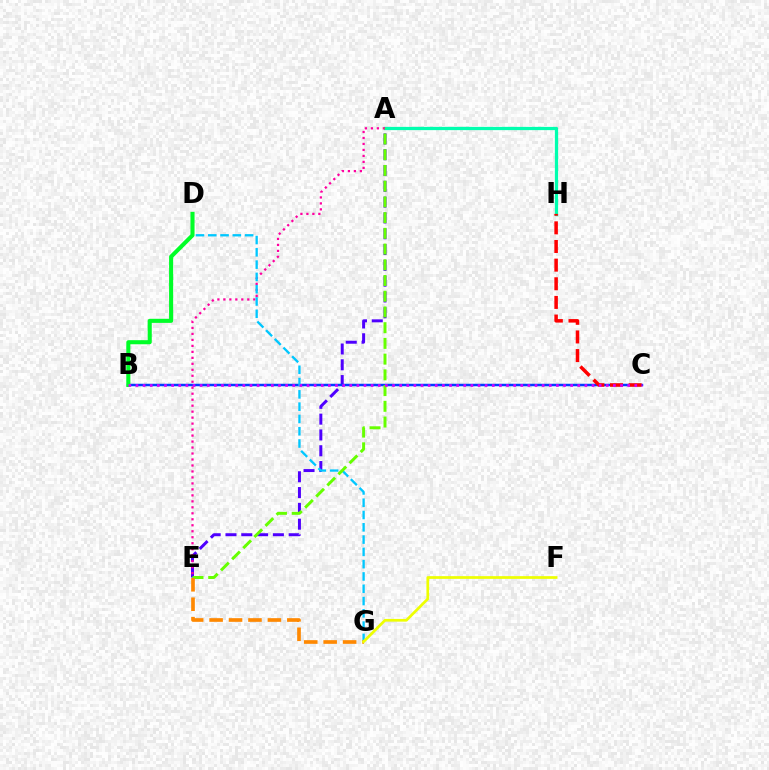{('A', 'E'): [{'color': '#4f00ff', 'line_style': 'dashed', 'thickness': 2.15}, {'color': '#ff00a0', 'line_style': 'dotted', 'thickness': 1.62}, {'color': '#66ff00', 'line_style': 'dashed', 'thickness': 2.14}], ('A', 'H'): [{'color': '#00ffaf', 'line_style': 'solid', 'thickness': 2.34}], ('B', 'C'): [{'color': '#003fff', 'line_style': 'solid', 'thickness': 1.79}, {'color': '#d600ff', 'line_style': 'dotted', 'thickness': 1.94}], ('C', 'H'): [{'color': '#ff0000', 'line_style': 'dashed', 'thickness': 2.53}], ('D', 'G'): [{'color': '#00c7ff', 'line_style': 'dashed', 'thickness': 1.67}], ('B', 'D'): [{'color': '#00ff27', 'line_style': 'solid', 'thickness': 2.94}], ('E', 'G'): [{'color': '#ff8800', 'line_style': 'dashed', 'thickness': 2.64}], ('F', 'G'): [{'color': '#eeff00', 'line_style': 'solid', 'thickness': 1.95}]}